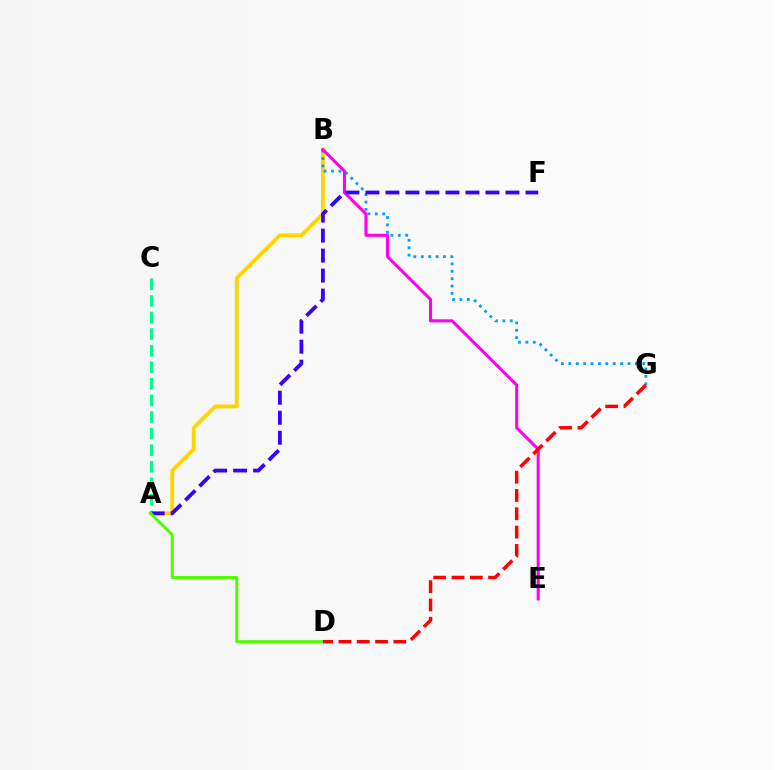{('A', 'C'): [{'color': '#00ff86', 'line_style': 'dashed', 'thickness': 2.25}], ('A', 'B'): [{'color': '#ffd500', 'line_style': 'solid', 'thickness': 2.76}], ('B', 'G'): [{'color': '#009eff', 'line_style': 'dotted', 'thickness': 2.01}], ('B', 'E'): [{'color': '#ff00ed', 'line_style': 'solid', 'thickness': 2.2}], ('A', 'F'): [{'color': '#3700ff', 'line_style': 'dashed', 'thickness': 2.72}], ('A', 'D'): [{'color': '#4fff00', 'line_style': 'solid', 'thickness': 2.16}], ('D', 'G'): [{'color': '#ff0000', 'line_style': 'dashed', 'thickness': 2.49}]}